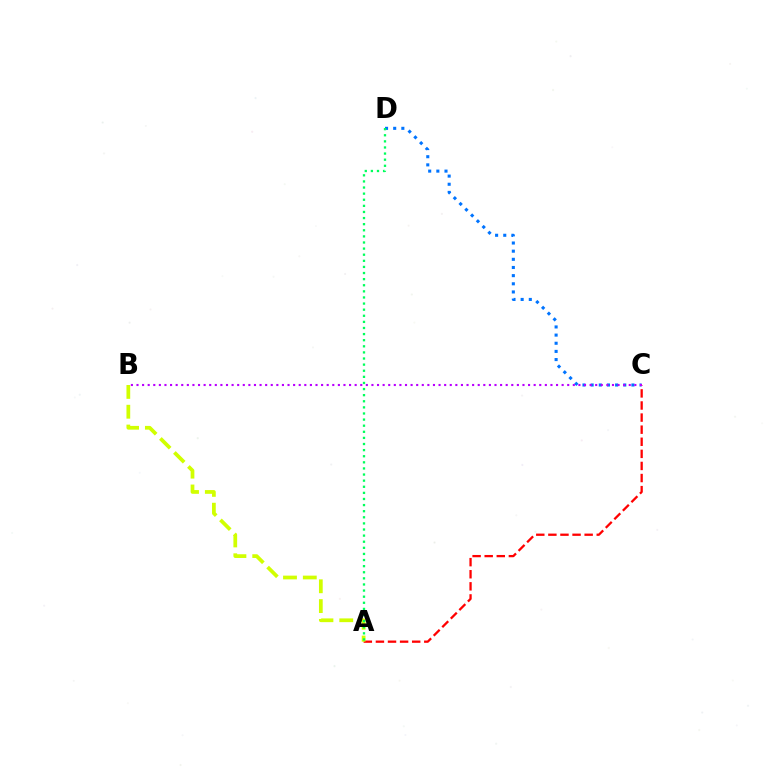{('A', 'C'): [{'color': '#ff0000', 'line_style': 'dashed', 'thickness': 1.64}], ('C', 'D'): [{'color': '#0074ff', 'line_style': 'dotted', 'thickness': 2.22}], ('A', 'B'): [{'color': '#d1ff00', 'line_style': 'dashed', 'thickness': 2.69}], ('B', 'C'): [{'color': '#b900ff', 'line_style': 'dotted', 'thickness': 1.52}], ('A', 'D'): [{'color': '#00ff5c', 'line_style': 'dotted', 'thickness': 1.66}]}